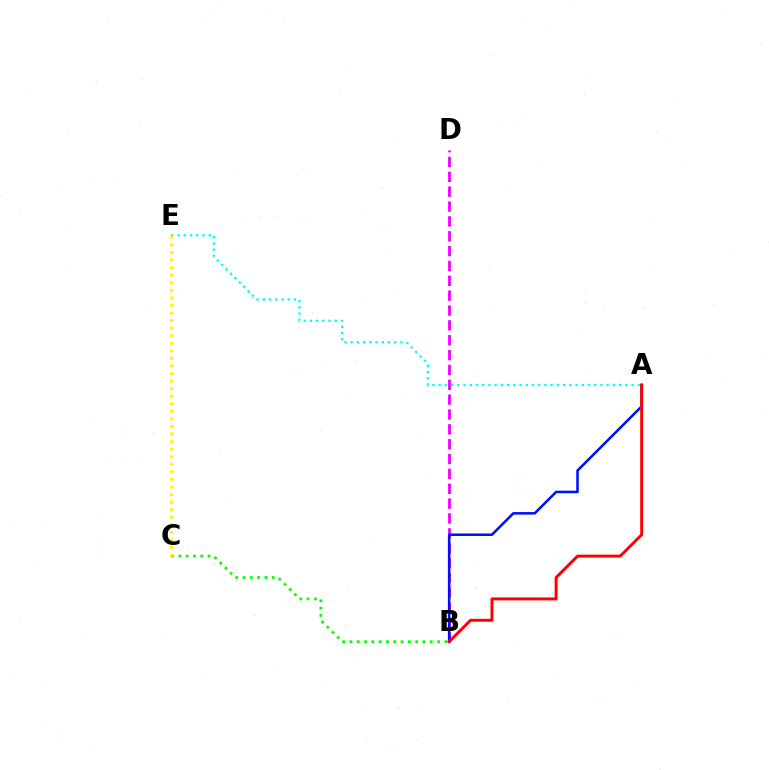{('B', 'D'): [{'color': '#ee00ff', 'line_style': 'dashed', 'thickness': 2.02}], ('B', 'C'): [{'color': '#08ff00', 'line_style': 'dotted', 'thickness': 1.98}], ('A', 'E'): [{'color': '#00fff6', 'line_style': 'dotted', 'thickness': 1.69}], ('A', 'B'): [{'color': '#0010ff', 'line_style': 'solid', 'thickness': 1.83}, {'color': '#ff0000', 'line_style': 'solid', 'thickness': 2.12}], ('C', 'E'): [{'color': '#fcf500', 'line_style': 'dotted', 'thickness': 2.06}]}